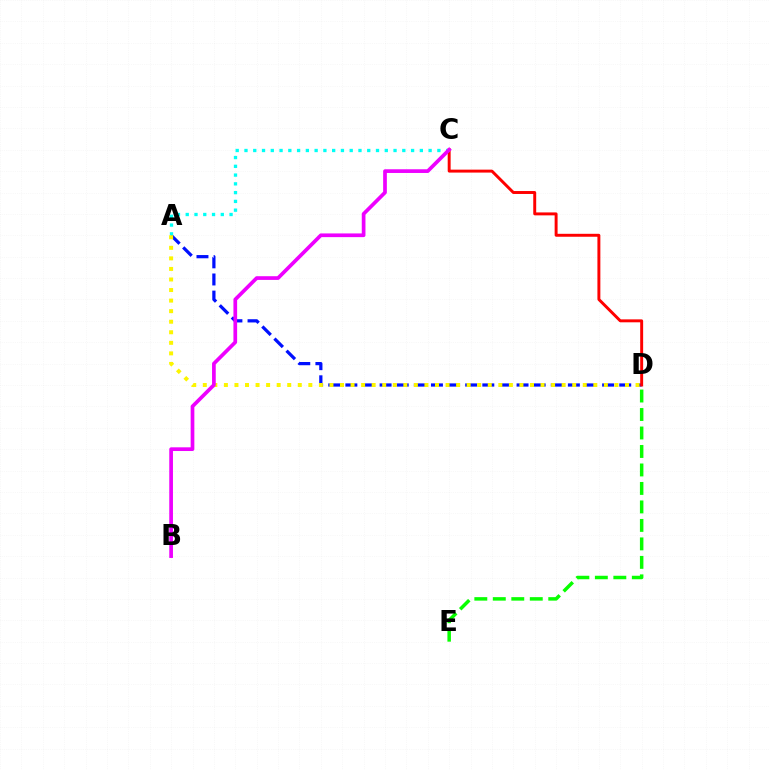{('A', 'D'): [{'color': '#0010ff', 'line_style': 'dashed', 'thickness': 2.33}, {'color': '#fcf500', 'line_style': 'dotted', 'thickness': 2.87}], ('D', 'E'): [{'color': '#08ff00', 'line_style': 'dashed', 'thickness': 2.51}], ('C', 'D'): [{'color': '#ff0000', 'line_style': 'solid', 'thickness': 2.12}], ('A', 'C'): [{'color': '#00fff6', 'line_style': 'dotted', 'thickness': 2.38}], ('B', 'C'): [{'color': '#ee00ff', 'line_style': 'solid', 'thickness': 2.66}]}